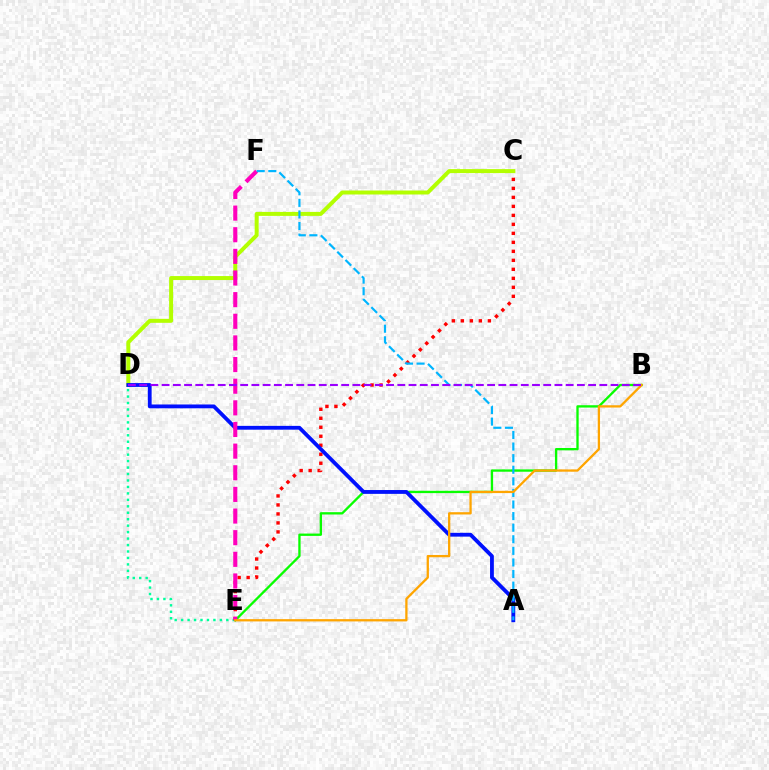{('B', 'E'): [{'color': '#08ff00', 'line_style': 'solid', 'thickness': 1.68}, {'color': '#ffa500', 'line_style': 'solid', 'thickness': 1.65}], ('D', 'E'): [{'color': '#00ff9d', 'line_style': 'dotted', 'thickness': 1.75}], ('C', 'E'): [{'color': '#ff0000', 'line_style': 'dotted', 'thickness': 2.44}], ('C', 'D'): [{'color': '#b3ff00', 'line_style': 'solid', 'thickness': 2.87}], ('A', 'D'): [{'color': '#0010ff', 'line_style': 'solid', 'thickness': 2.75}], ('E', 'F'): [{'color': '#ff00bd', 'line_style': 'dashed', 'thickness': 2.94}], ('A', 'F'): [{'color': '#00b5ff', 'line_style': 'dashed', 'thickness': 1.57}], ('B', 'D'): [{'color': '#9b00ff', 'line_style': 'dashed', 'thickness': 1.52}]}